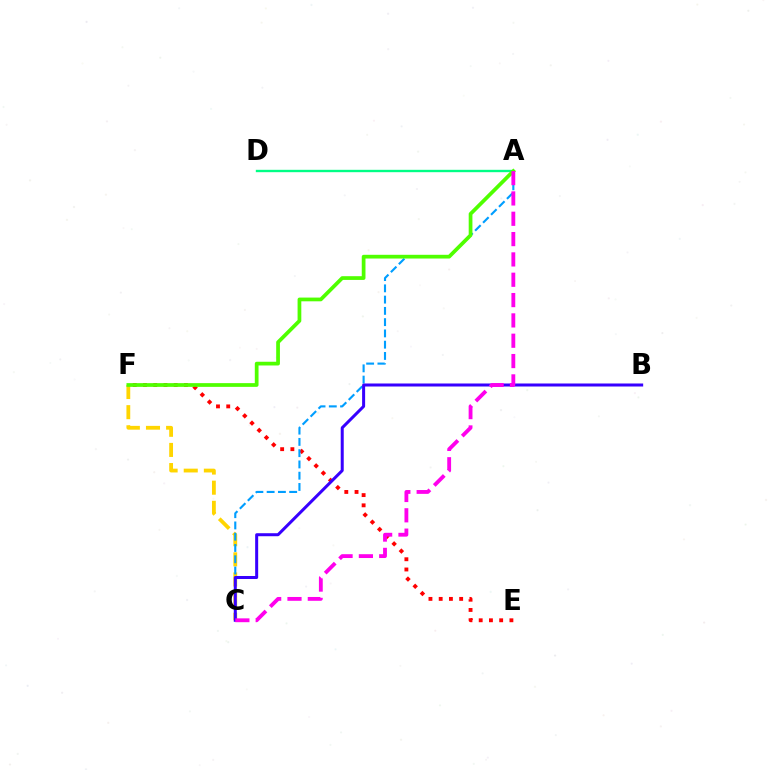{('E', 'F'): [{'color': '#ff0000', 'line_style': 'dotted', 'thickness': 2.78}], ('C', 'F'): [{'color': '#ffd500', 'line_style': 'dashed', 'thickness': 2.74}], ('A', 'D'): [{'color': '#00ff86', 'line_style': 'solid', 'thickness': 1.71}], ('A', 'C'): [{'color': '#009eff', 'line_style': 'dashed', 'thickness': 1.53}, {'color': '#ff00ed', 'line_style': 'dashed', 'thickness': 2.76}], ('A', 'F'): [{'color': '#4fff00', 'line_style': 'solid', 'thickness': 2.69}], ('B', 'C'): [{'color': '#3700ff', 'line_style': 'solid', 'thickness': 2.17}]}